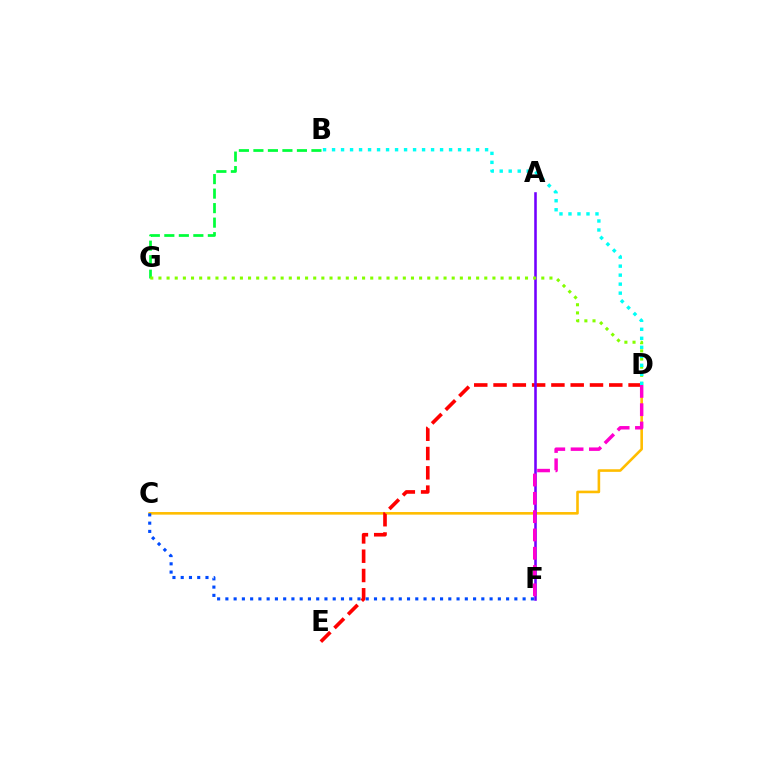{('C', 'D'): [{'color': '#ffbd00', 'line_style': 'solid', 'thickness': 1.88}], ('D', 'E'): [{'color': '#ff0000', 'line_style': 'dashed', 'thickness': 2.62}], ('B', 'G'): [{'color': '#00ff39', 'line_style': 'dashed', 'thickness': 1.97}], ('C', 'F'): [{'color': '#004bff', 'line_style': 'dotted', 'thickness': 2.24}], ('A', 'F'): [{'color': '#7200ff', 'line_style': 'solid', 'thickness': 1.85}], ('D', 'G'): [{'color': '#84ff00', 'line_style': 'dotted', 'thickness': 2.21}], ('B', 'D'): [{'color': '#00fff6', 'line_style': 'dotted', 'thickness': 2.45}], ('D', 'F'): [{'color': '#ff00cf', 'line_style': 'dashed', 'thickness': 2.49}]}